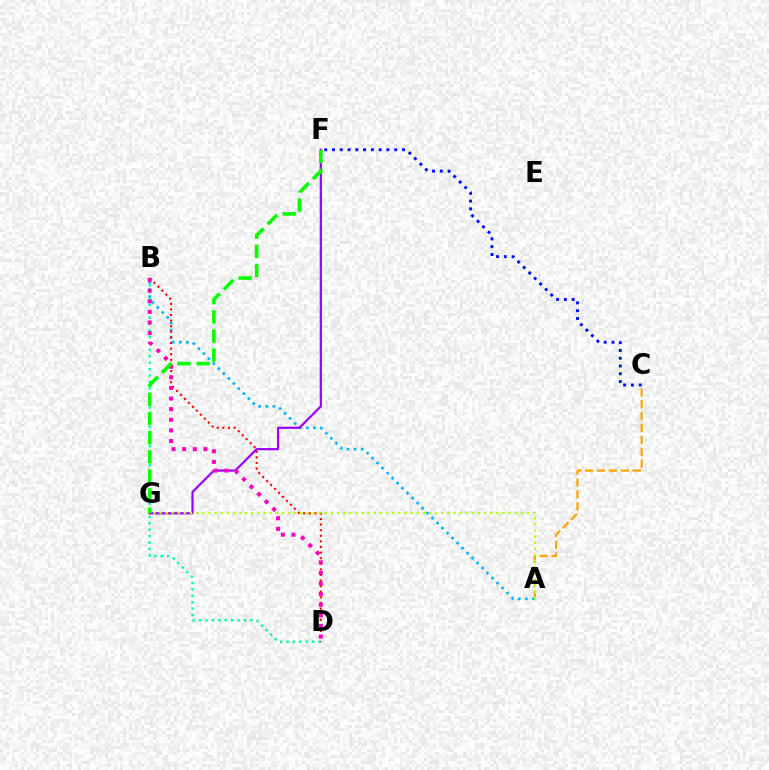{('A', 'B'): [{'color': '#00b5ff', 'line_style': 'dotted', 'thickness': 1.92}], ('A', 'C'): [{'color': '#ffa500', 'line_style': 'dashed', 'thickness': 1.61}], ('B', 'D'): [{'color': '#00ff9d', 'line_style': 'dotted', 'thickness': 1.74}, {'color': '#ff0000', 'line_style': 'dotted', 'thickness': 1.52}, {'color': '#ff00bd', 'line_style': 'dotted', 'thickness': 2.88}], ('F', 'G'): [{'color': '#9b00ff', 'line_style': 'solid', 'thickness': 1.59}, {'color': '#08ff00', 'line_style': 'dashed', 'thickness': 2.6}], ('A', 'G'): [{'color': '#b3ff00', 'line_style': 'dotted', 'thickness': 1.66}], ('C', 'F'): [{'color': '#0010ff', 'line_style': 'dotted', 'thickness': 2.11}]}